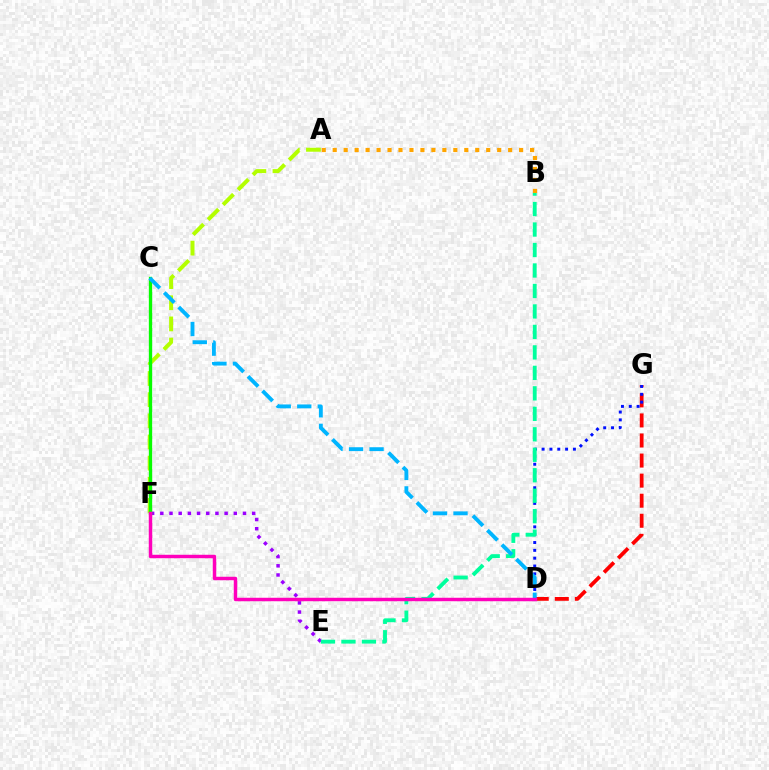{('D', 'G'): [{'color': '#ff0000', 'line_style': 'dashed', 'thickness': 2.73}, {'color': '#0010ff', 'line_style': 'dotted', 'thickness': 2.13}], ('A', 'F'): [{'color': '#b3ff00', 'line_style': 'dashed', 'thickness': 2.87}], ('E', 'F'): [{'color': '#9b00ff', 'line_style': 'dotted', 'thickness': 2.5}], ('C', 'F'): [{'color': '#08ff00', 'line_style': 'solid', 'thickness': 2.39}], ('B', 'E'): [{'color': '#00ff9d', 'line_style': 'dashed', 'thickness': 2.78}], ('C', 'D'): [{'color': '#00b5ff', 'line_style': 'dashed', 'thickness': 2.79}], ('A', 'B'): [{'color': '#ffa500', 'line_style': 'dotted', 'thickness': 2.98}], ('D', 'F'): [{'color': '#ff00bd', 'line_style': 'solid', 'thickness': 2.49}]}